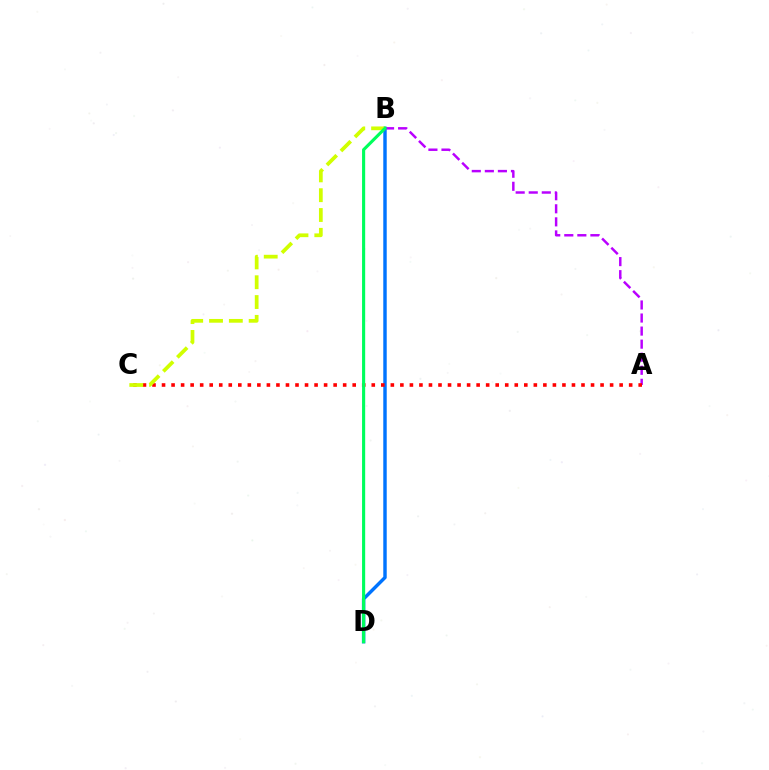{('B', 'D'): [{'color': '#0074ff', 'line_style': 'solid', 'thickness': 2.48}, {'color': '#00ff5c', 'line_style': 'solid', 'thickness': 2.25}], ('A', 'B'): [{'color': '#b900ff', 'line_style': 'dashed', 'thickness': 1.77}], ('A', 'C'): [{'color': '#ff0000', 'line_style': 'dotted', 'thickness': 2.59}], ('B', 'C'): [{'color': '#d1ff00', 'line_style': 'dashed', 'thickness': 2.69}]}